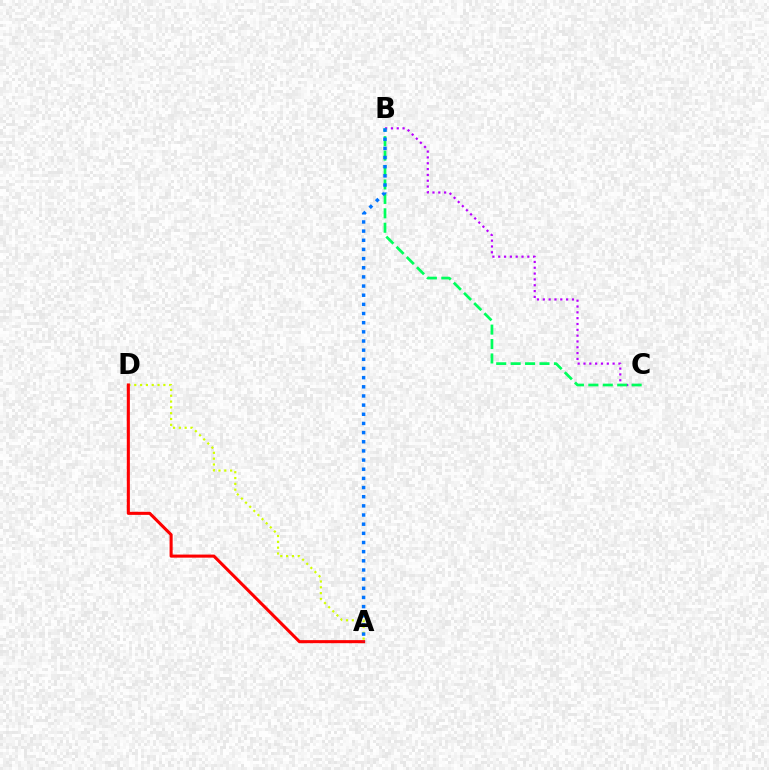{('A', 'D'): [{'color': '#d1ff00', 'line_style': 'dotted', 'thickness': 1.58}, {'color': '#ff0000', 'line_style': 'solid', 'thickness': 2.21}], ('B', 'C'): [{'color': '#b900ff', 'line_style': 'dotted', 'thickness': 1.58}, {'color': '#00ff5c', 'line_style': 'dashed', 'thickness': 1.96}], ('A', 'B'): [{'color': '#0074ff', 'line_style': 'dotted', 'thickness': 2.49}]}